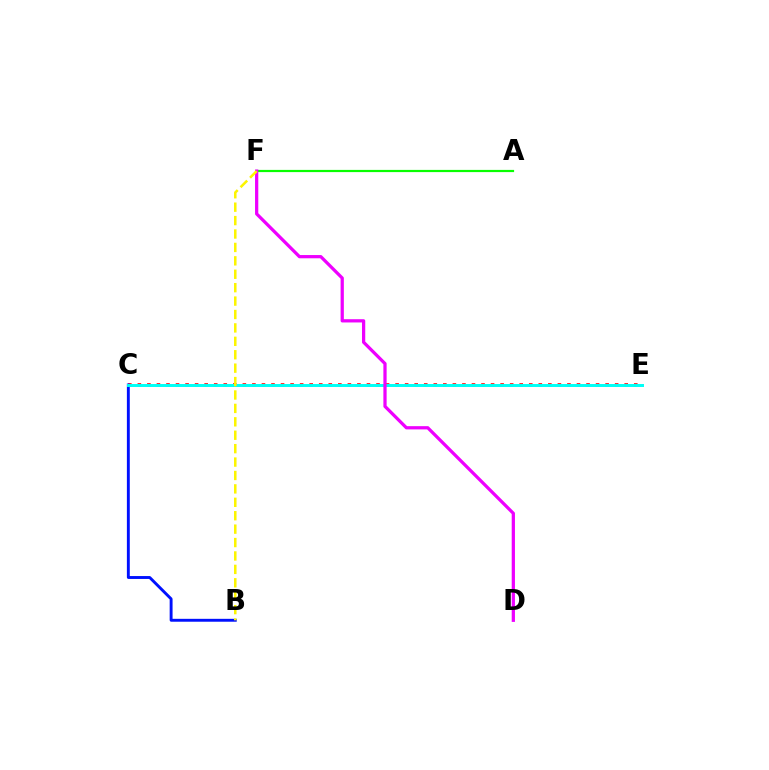{('C', 'E'): [{'color': '#ff0000', 'line_style': 'dotted', 'thickness': 2.59}, {'color': '#00fff6', 'line_style': 'solid', 'thickness': 2.14}], ('B', 'C'): [{'color': '#0010ff', 'line_style': 'solid', 'thickness': 2.09}], ('A', 'F'): [{'color': '#08ff00', 'line_style': 'solid', 'thickness': 1.59}], ('D', 'F'): [{'color': '#ee00ff', 'line_style': 'solid', 'thickness': 2.34}], ('B', 'F'): [{'color': '#fcf500', 'line_style': 'dashed', 'thickness': 1.82}]}